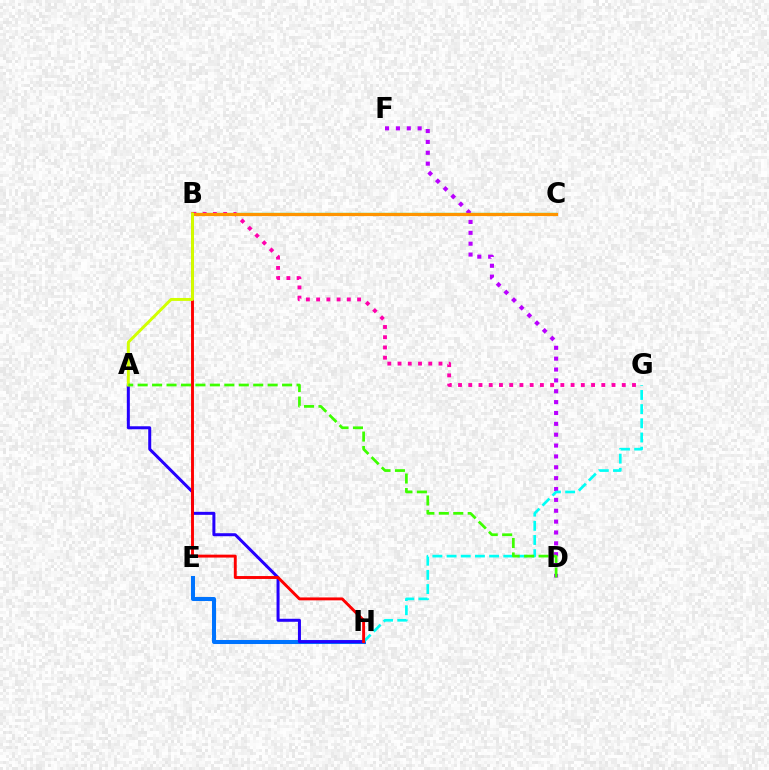{('B', 'C'): [{'color': '#00ff5c', 'line_style': 'solid', 'thickness': 1.64}, {'color': '#ff9400', 'line_style': 'solid', 'thickness': 2.3}], ('E', 'H'): [{'color': '#0074ff', 'line_style': 'solid', 'thickness': 2.9}], ('D', 'F'): [{'color': '#b900ff', 'line_style': 'dotted', 'thickness': 2.95}], ('B', 'G'): [{'color': '#ff00ac', 'line_style': 'dotted', 'thickness': 2.78}], ('G', 'H'): [{'color': '#00fff6', 'line_style': 'dashed', 'thickness': 1.93}], ('A', 'H'): [{'color': '#2500ff', 'line_style': 'solid', 'thickness': 2.16}], ('B', 'H'): [{'color': '#ff0000', 'line_style': 'solid', 'thickness': 2.1}], ('A', 'B'): [{'color': '#d1ff00', 'line_style': 'solid', 'thickness': 2.11}], ('A', 'D'): [{'color': '#3dff00', 'line_style': 'dashed', 'thickness': 1.96}]}